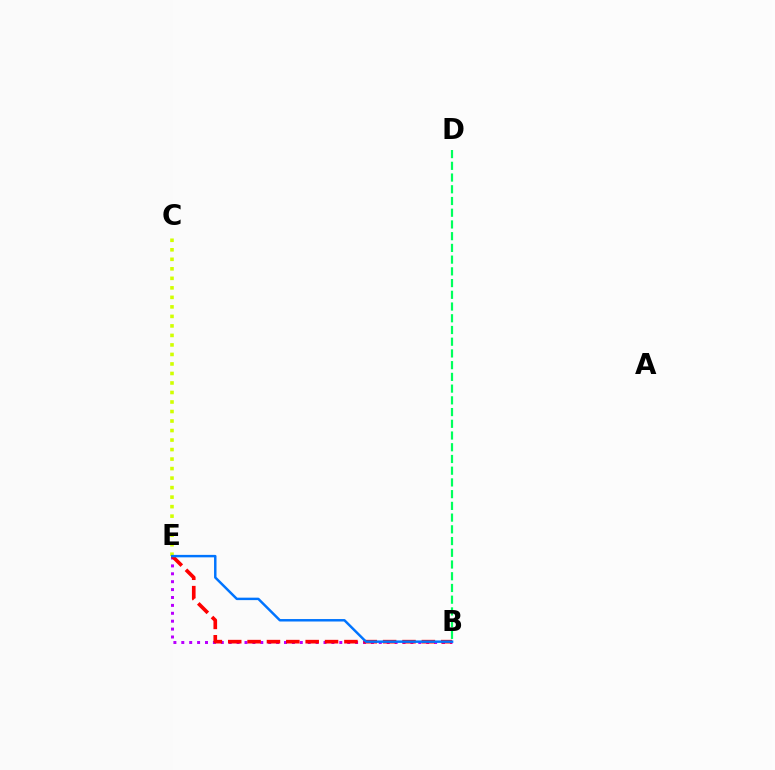{('B', 'E'): [{'color': '#b900ff', 'line_style': 'dotted', 'thickness': 2.15}, {'color': '#ff0000', 'line_style': 'dashed', 'thickness': 2.63}, {'color': '#0074ff', 'line_style': 'solid', 'thickness': 1.77}], ('C', 'E'): [{'color': '#d1ff00', 'line_style': 'dotted', 'thickness': 2.58}], ('B', 'D'): [{'color': '#00ff5c', 'line_style': 'dashed', 'thickness': 1.59}]}